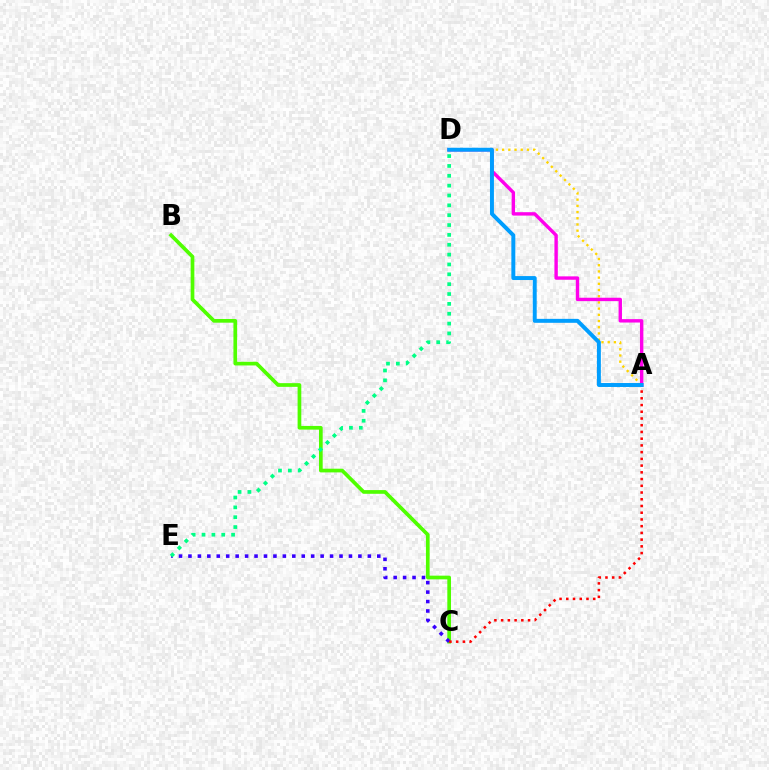{('A', 'D'): [{'color': '#ffd500', 'line_style': 'dotted', 'thickness': 1.69}, {'color': '#ff00ed', 'line_style': 'solid', 'thickness': 2.44}, {'color': '#009eff', 'line_style': 'solid', 'thickness': 2.85}], ('B', 'C'): [{'color': '#4fff00', 'line_style': 'solid', 'thickness': 2.66}], ('C', 'E'): [{'color': '#3700ff', 'line_style': 'dotted', 'thickness': 2.57}], ('D', 'E'): [{'color': '#00ff86', 'line_style': 'dotted', 'thickness': 2.68}], ('A', 'C'): [{'color': '#ff0000', 'line_style': 'dotted', 'thickness': 1.83}]}